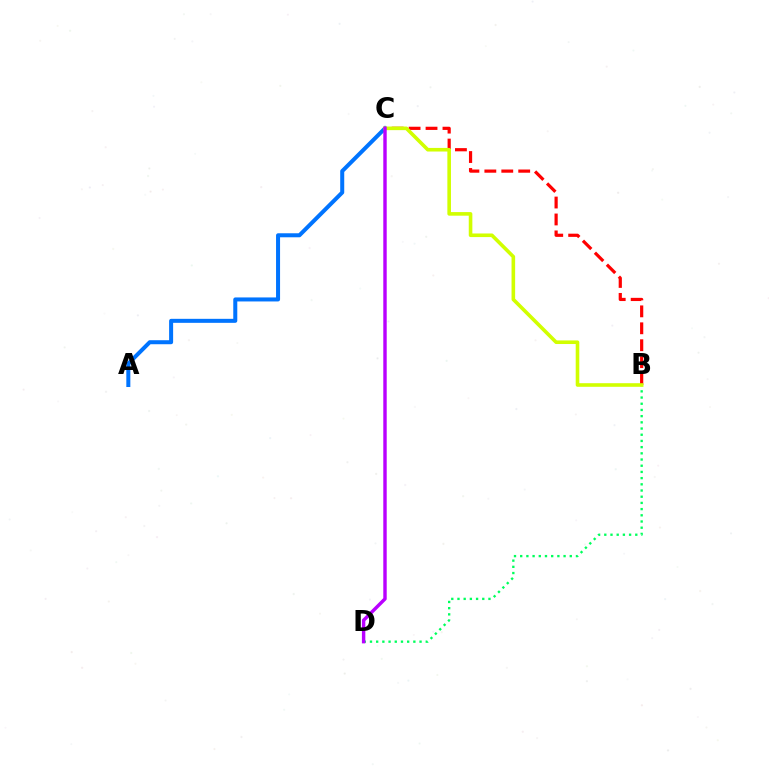{('B', 'D'): [{'color': '#00ff5c', 'line_style': 'dotted', 'thickness': 1.68}], ('B', 'C'): [{'color': '#ff0000', 'line_style': 'dashed', 'thickness': 2.3}, {'color': '#d1ff00', 'line_style': 'solid', 'thickness': 2.59}], ('A', 'C'): [{'color': '#0074ff', 'line_style': 'solid', 'thickness': 2.89}], ('C', 'D'): [{'color': '#b900ff', 'line_style': 'solid', 'thickness': 2.46}]}